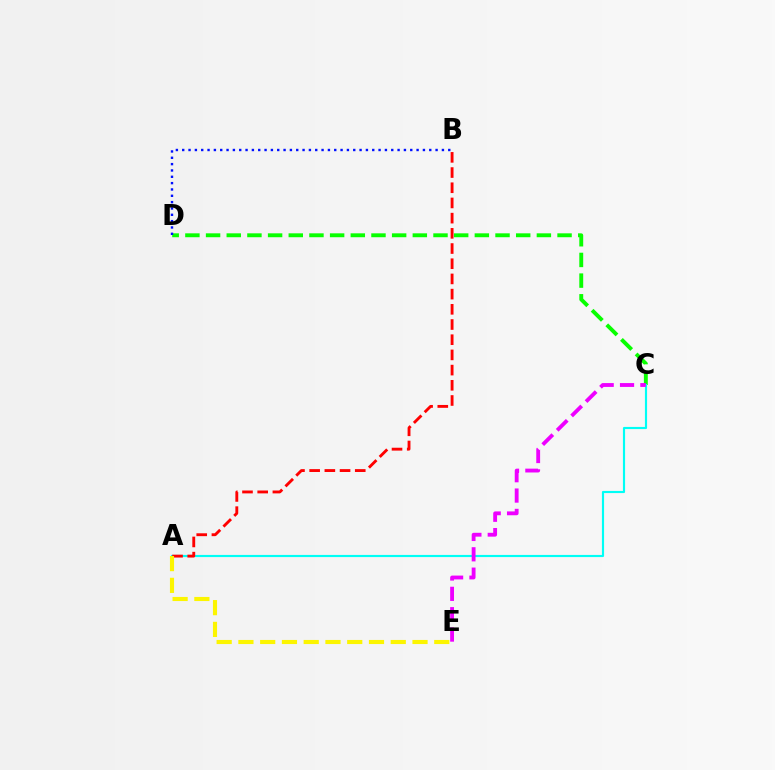{('C', 'D'): [{'color': '#08ff00', 'line_style': 'dashed', 'thickness': 2.81}], ('A', 'C'): [{'color': '#00fff6', 'line_style': 'solid', 'thickness': 1.55}], ('C', 'E'): [{'color': '#ee00ff', 'line_style': 'dashed', 'thickness': 2.77}], ('A', 'B'): [{'color': '#ff0000', 'line_style': 'dashed', 'thickness': 2.06}], ('B', 'D'): [{'color': '#0010ff', 'line_style': 'dotted', 'thickness': 1.72}], ('A', 'E'): [{'color': '#fcf500', 'line_style': 'dashed', 'thickness': 2.96}]}